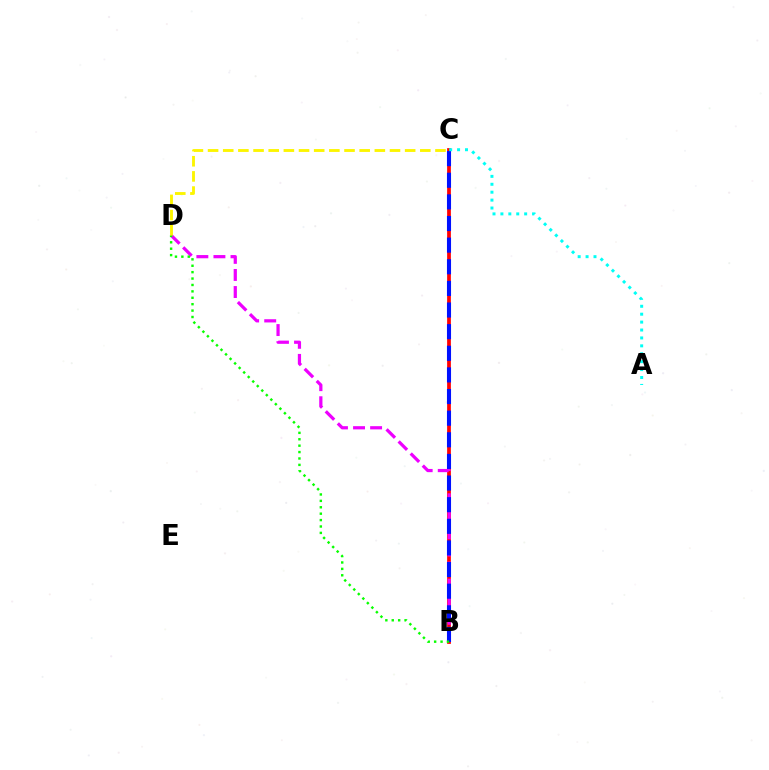{('B', 'C'): [{'color': '#ff0000', 'line_style': 'solid', 'thickness': 2.7}, {'color': '#0010ff', 'line_style': 'dashed', 'thickness': 2.94}], ('B', 'D'): [{'color': '#ee00ff', 'line_style': 'dashed', 'thickness': 2.32}, {'color': '#08ff00', 'line_style': 'dotted', 'thickness': 1.74}], ('A', 'C'): [{'color': '#00fff6', 'line_style': 'dotted', 'thickness': 2.15}], ('C', 'D'): [{'color': '#fcf500', 'line_style': 'dashed', 'thickness': 2.06}]}